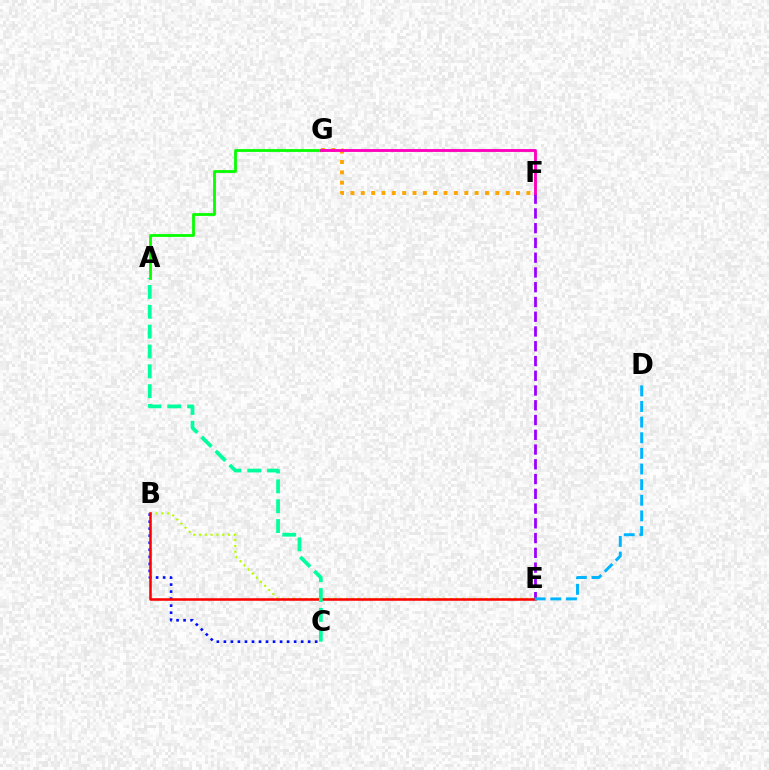{('B', 'E'): [{'color': '#b3ff00', 'line_style': 'dotted', 'thickness': 1.58}, {'color': '#ff0000', 'line_style': 'solid', 'thickness': 1.83}], ('B', 'C'): [{'color': '#0010ff', 'line_style': 'dotted', 'thickness': 1.91}], ('E', 'F'): [{'color': '#9b00ff', 'line_style': 'dashed', 'thickness': 2.0}], ('F', 'G'): [{'color': '#ffa500', 'line_style': 'dotted', 'thickness': 2.81}, {'color': '#ff00bd', 'line_style': 'solid', 'thickness': 2.06}], ('A', 'C'): [{'color': '#00ff9d', 'line_style': 'dashed', 'thickness': 2.7}], ('D', 'E'): [{'color': '#00b5ff', 'line_style': 'dashed', 'thickness': 2.12}], ('A', 'G'): [{'color': '#08ff00', 'line_style': 'solid', 'thickness': 2.02}]}